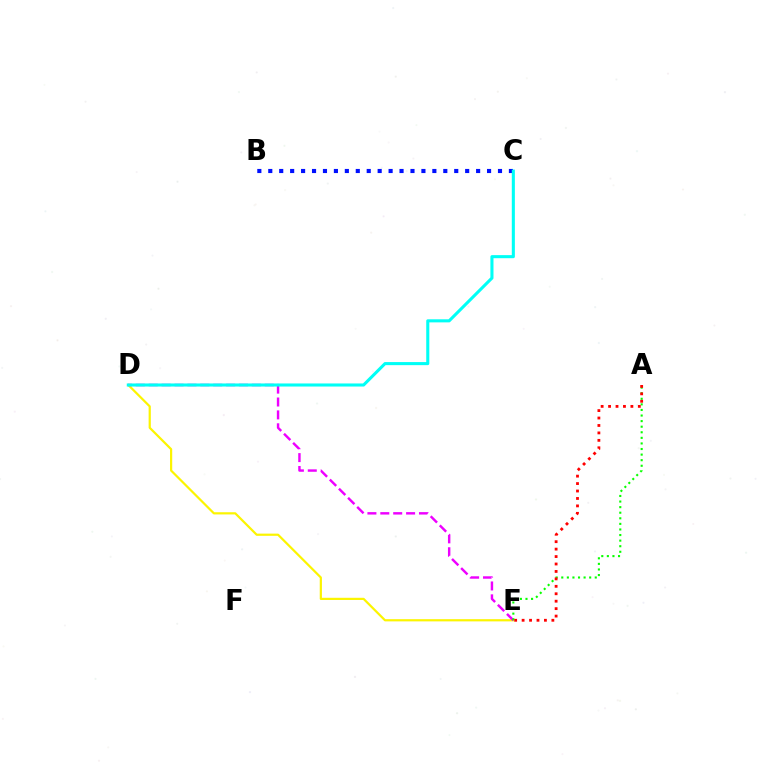{('B', 'C'): [{'color': '#0010ff', 'line_style': 'dotted', 'thickness': 2.97}], ('D', 'E'): [{'color': '#fcf500', 'line_style': 'solid', 'thickness': 1.59}, {'color': '#ee00ff', 'line_style': 'dashed', 'thickness': 1.75}], ('C', 'D'): [{'color': '#00fff6', 'line_style': 'solid', 'thickness': 2.21}], ('A', 'E'): [{'color': '#08ff00', 'line_style': 'dotted', 'thickness': 1.52}, {'color': '#ff0000', 'line_style': 'dotted', 'thickness': 2.02}]}